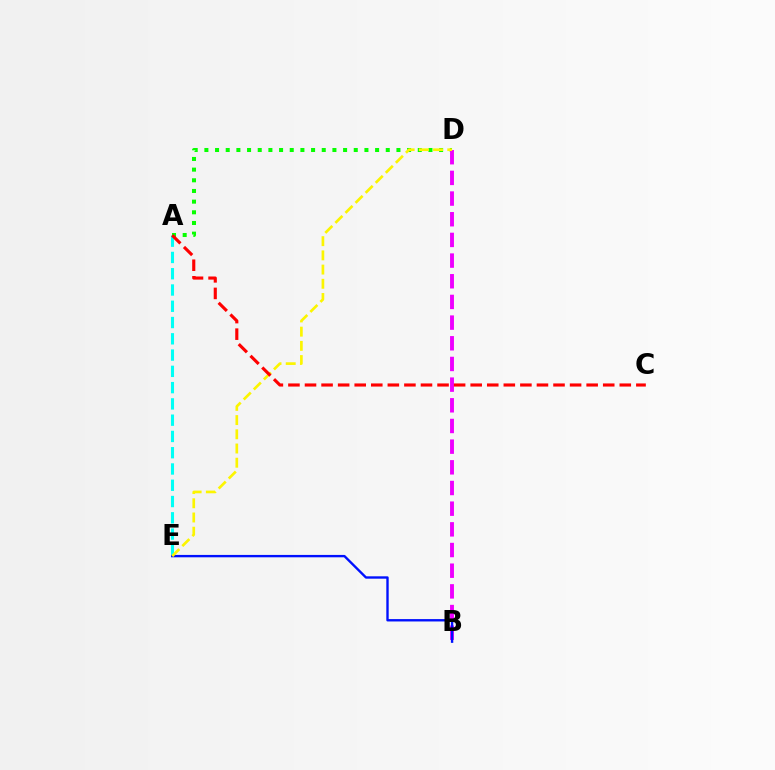{('A', 'E'): [{'color': '#00fff6', 'line_style': 'dashed', 'thickness': 2.21}], ('A', 'D'): [{'color': '#08ff00', 'line_style': 'dotted', 'thickness': 2.9}], ('B', 'D'): [{'color': '#ee00ff', 'line_style': 'dashed', 'thickness': 2.81}], ('B', 'E'): [{'color': '#0010ff', 'line_style': 'solid', 'thickness': 1.71}], ('D', 'E'): [{'color': '#fcf500', 'line_style': 'dashed', 'thickness': 1.93}], ('A', 'C'): [{'color': '#ff0000', 'line_style': 'dashed', 'thickness': 2.25}]}